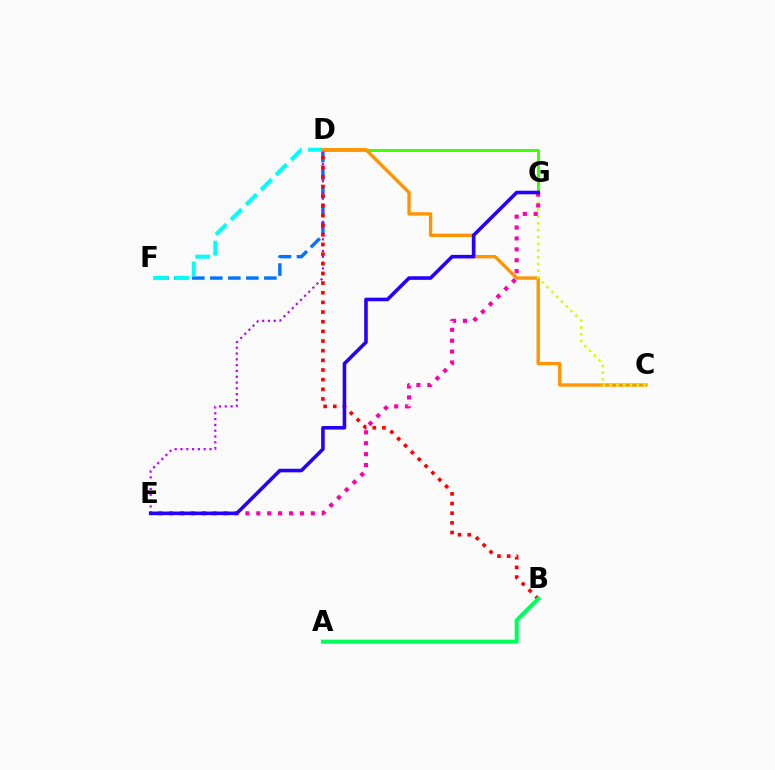{('D', 'G'): [{'color': '#3dff00', 'line_style': 'solid', 'thickness': 2.12}], ('D', 'F'): [{'color': '#0074ff', 'line_style': 'dashed', 'thickness': 2.45}, {'color': '#00fff6', 'line_style': 'dashed', 'thickness': 2.88}], ('D', 'E'): [{'color': '#b900ff', 'line_style': 'dotted', 'thickness': 1.58}], ('B', 'D'): [{'color': '#ff0000', 'line_style': 'dotted', 'thickness': 2.62}], ('C', 'D'): [{'color': '#ff9400', 'line_style': 'solid', 'thickness': 2.4}], ('C', 'G'): [{'color': '#d1ff00', 'line_style': 'dotted', 'thickness': 1.84}], ('E', 'G'): [{'color': '#ff00ac', 'line_style': 'dotted', 'thickness': 2.96}, {'color': '#2500ff', 'line_style': 'solid', 'thickness': 2.58}], ('A', 'B'): [{'color': '#00ff5c', 'line_style': 'solid', 'thickness': 2.92}]}